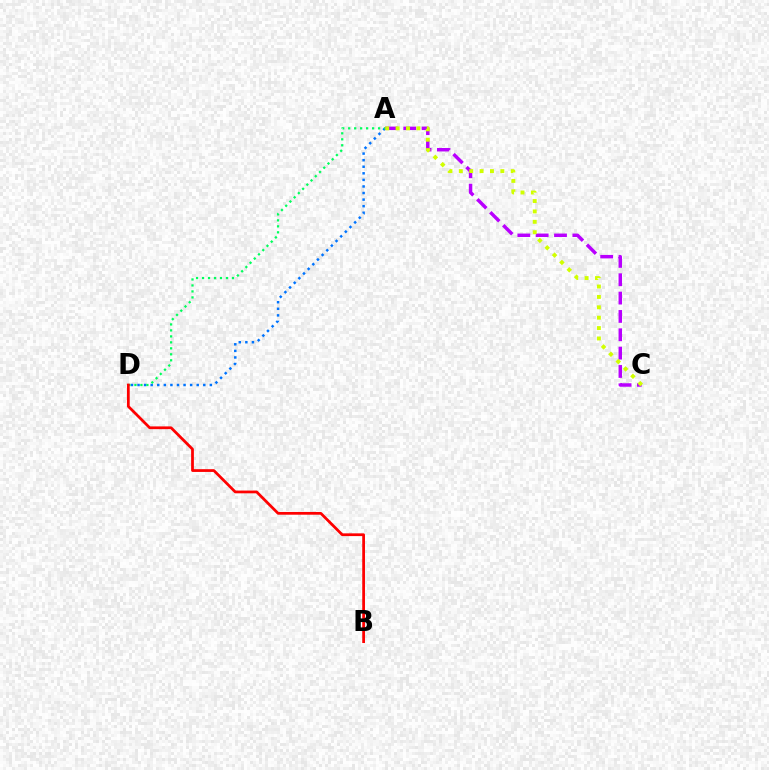{('A', 'C'): [{'color': '#b900ff', 'line_style': 'dashed', 'thickness': 2.49}, {'color': '#d1ff00', 'line_style': 'dotted', 'thickness': 2.82}], ('A', 'D'): [{'color': '#0074ff', 'line_style': 'dotted', 'thickness': 1.79}, {'color': '#00ff5c', 'line_style': 'dotted', 'thickness': 1.62}], ('B', 'D'): [{'color': '#ff0000', 'line_style': 'solid', 'thickness': 1.98}]}